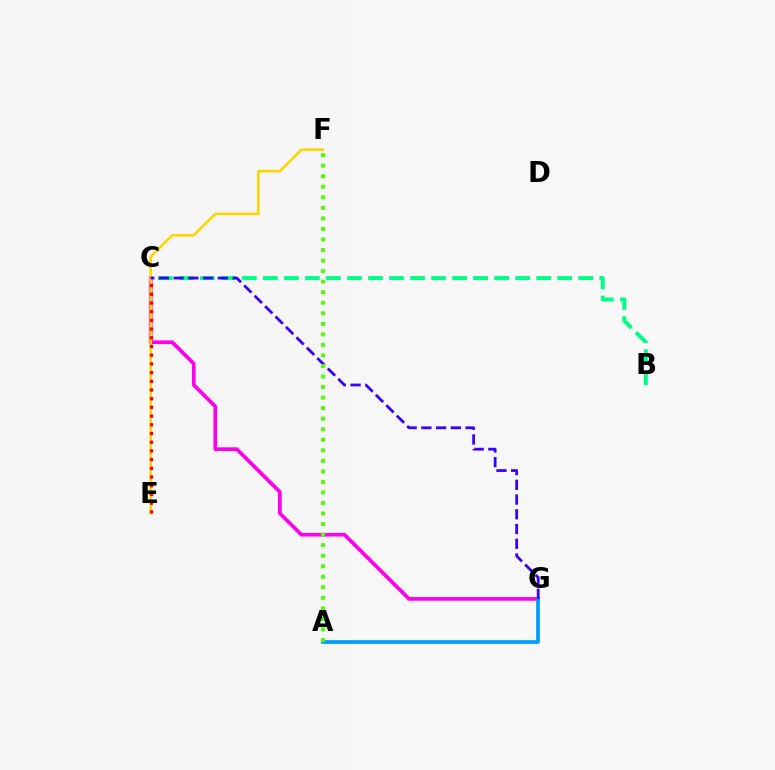{('C', 'G'): [{'color': '#ff00ed', 'line_style': 'solid', 'thickness': 2.66}, {'color': '#3700ff', 'line_style': 'dashed', 'thickness': 2.0}], ('B', 'C'): [{'color': '#00ff86', 'line_style': 'dashed', 'thickness': 2.86}], ('A', 'G'): [{'color': '#009eff', 'line_style': 'solid', 'thickness': 2.7}], ('E', 'F'): [{'color': '#ffd500', 'line_style': 'solid', 'thickness': 1.85}], ('C', 'E'): [{'color': '#ff0000', 'line_style': 'dotted', 'thickness': 2.36}], ('A', 'F'): [{'color': '#4fff00', 'line_style': 'dotted', 'thickness': 2.86}]}